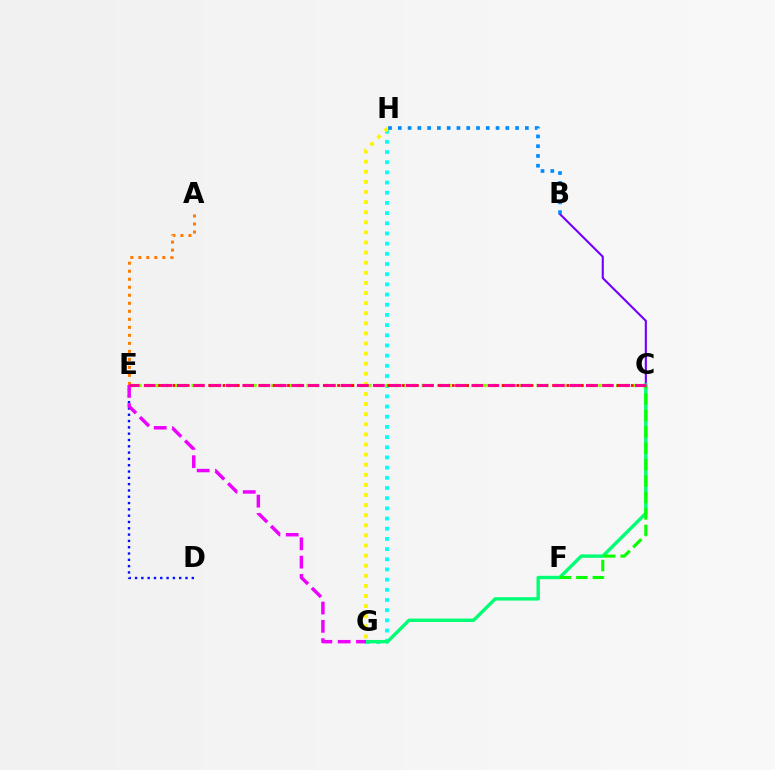{('B', 'C'): [{'color': '#7200ff', 'line_style': 'solid', 'thickness': 1.52}], ('G', 'H'): [{'color': '#00fff6', 'line_style': 'dotted', 'thickness': 2.77}, {'color': '#fcf500', 'line_style': 'dotted', 'thickness': 2.74}], ('C', 'E'): [{'color': '#84ff00', 'line_style': 'dotted', 'thickness': 2.4}, {'color': '#ff0000', 'line_style': 'dotted', 'thickness': 1.95}, {'color': '#ff0094', 'line_style': 'dashed', 'thickness': 2.22}], ('D', 'E'): [{'color': '#0010ff', 'line_style': 'dotted', 'thickness': 1.71}], ('C', 'G'): [{'color': '#00ff74', 'line_style': 'solid', 'thickness': 2.44}], ('B', 'H'): [{'color': '#008cff', 'line_style': 'dotted', 'thickness': 2.66}], ('C', 'F'): [{'color': '#08ff00', 'line_style': 'dashed', 'thickness': 2.23}], ('E', 'G'): [{'color': '#ee00ff', 'line_style': 'dashed', 'thickness': 2.48}], ('A', 'E'): [{'color': '#ff7c00', 'line_style': 'dotted', 'thickness': 2.18}]}